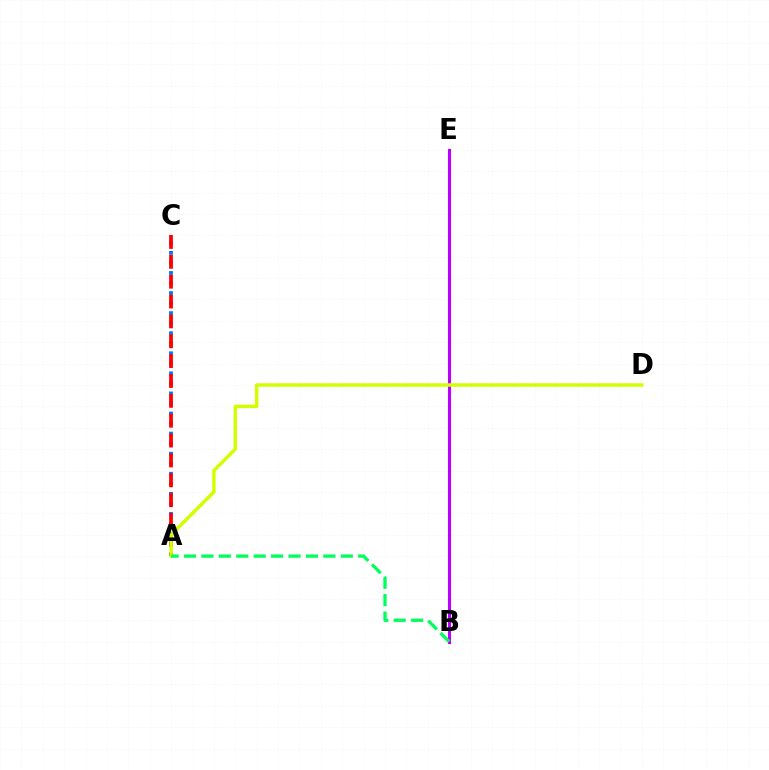{('A', 'C'): [{'color': '#0074ff', 'line_style': 'dotted', 'thickness': 2.73}, {'color': '#ff0000', 'line_style': 'dashed', 'thickness': 2.7}], ('B', 'E'): [{'color': '#b900ff', 'line_style': 'solid', 'thickness': 2.23}], ('A', 'D'): [{'color': '#d1ff00', 'line_style': 'solid', 'thickness': 2.49}], ('A', 'B'): [{'color': '#00ff5c', 'line_style': 'dashed', 'thickness': 2.37}]}